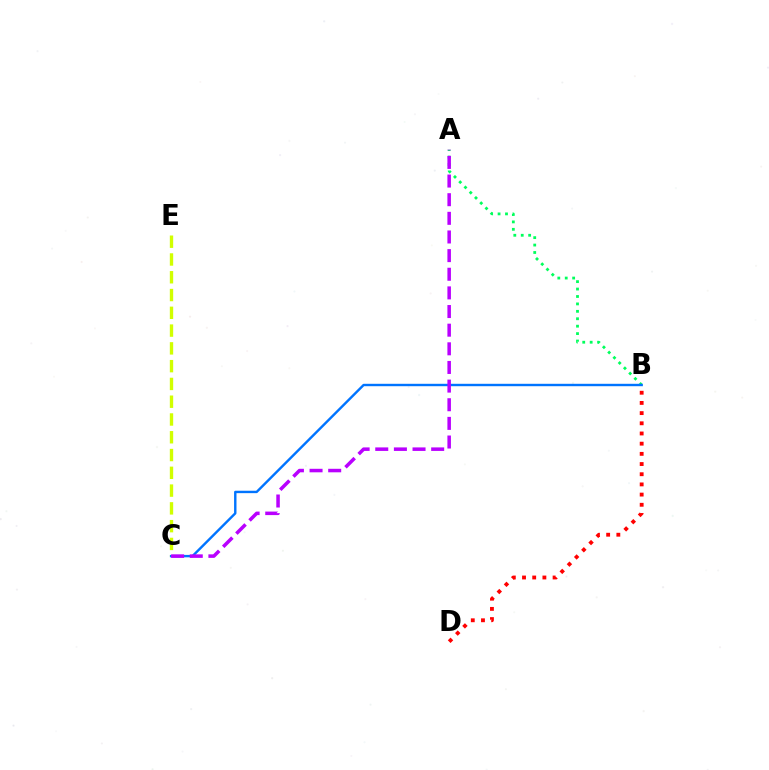{('A', 'B'): [{'color': '#00ff5c', 'line_style': 'dotted', 'thickness': 2.02}], ('C', 'E'): [{'color': '#d1ff00', 'line_style': 'dashed', 'thickness': 2.42}], ('B', 'D'): [{'color': '#ff0000', 'line_style': 'dotted', 'thickness': 2.77}], ('B', 'C'): [{'color': '#0074ff', 'line_style': 'solid', 'thickness': 1.74}], ('A', 'C'): [{'color': '#b900ff', 'line_style': 'dashed', 'thickness': 2.53}]}